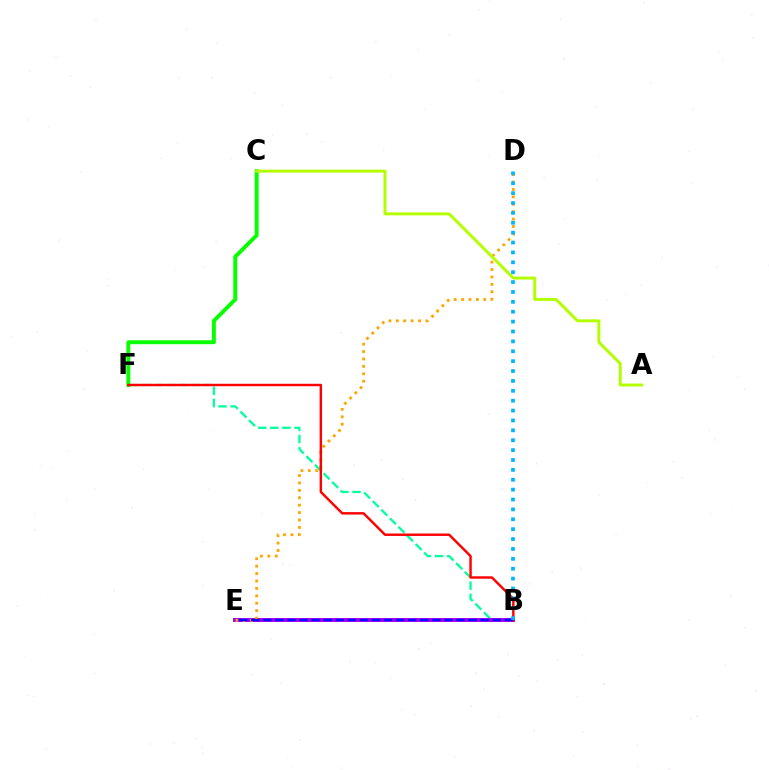{('C', 'F'): [{'color': '#08ff00', 'line_style': 'solid', 'thickness': 2.83}], ('B', 'F'): [{'color': '#00ff9d', 'line_style': 'dashed', 'thickness': 1.65}, {'color': '#ff0000', 'line_style': 'solid', 'thickness': 1.76}], ('B', 'E'): [{'color': '#ff00bd', 'line_style': 'solid', 'thickness': 2.69}, {'color': '#9b00ff', 'line_style': 'solid', 'thickness': 2.71}, {'color': '#0010ff', 'line_style': 'dashed', 'thickness': 1.64}], ('D', 'E'): [{'color': '#ffa500', 'line_style': 'dotted', 'thickness': 2.01}], ('B', 'D'): [{'color': '#00b5ff', 'line_style': 'dotted', 'thickness': 2.69}], ('A', 'C'): [{'color': '#b3ff00', 'line_style': 'solid', 'thickness': 2.13}]}